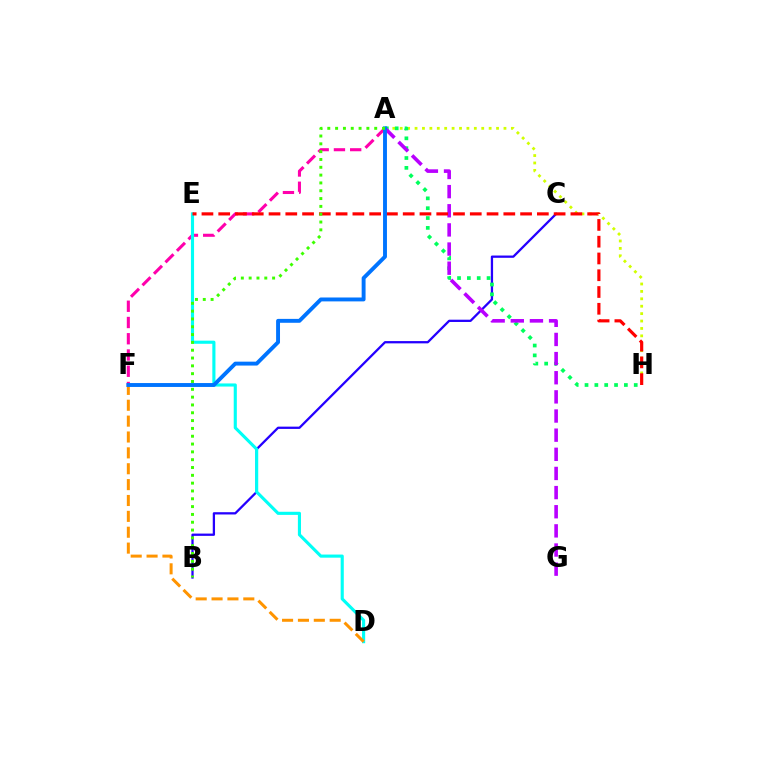{('A', 'H'): [{'color': '#d1ff00', 'line_style': 'dotted', 'thickness': 2.01}, {'color': '#00ff5c', 'line_style': 'dotted', 'thickness': 2.67}], ('A', 'F'): [{'color': '#ff00ac', 'line_style': 'dashed', 'thickness': 2.21}, {'color': '#0074ff', 'line_style': 'solid', 'thickness': 2.81}], ('B', 'C'): [{'color': '#2500ff', 'line_style': 'solid', 'thickness': 1.64}], ('D', 'E'): [{'color': '#00fff6', 'line_style': 'solid', 'thickness': 2.25}], ('D', 'F'): [{'color': '#ff9400', 'line_style': 'dashed', 'thickness': 2.16}], ('A', 'G'): [{'color': '#b900ff', 'line_style': 'dashed', 'thickness': 2.6}], ('E', 'H'): [{'color': '#ff0000', 'line_style': 'dashed', 'thickness': 2.28}], ('A', 'B'): [{'color': '#3dff00', 'line_style': 'dotted', 'thickness': 2.12}]}